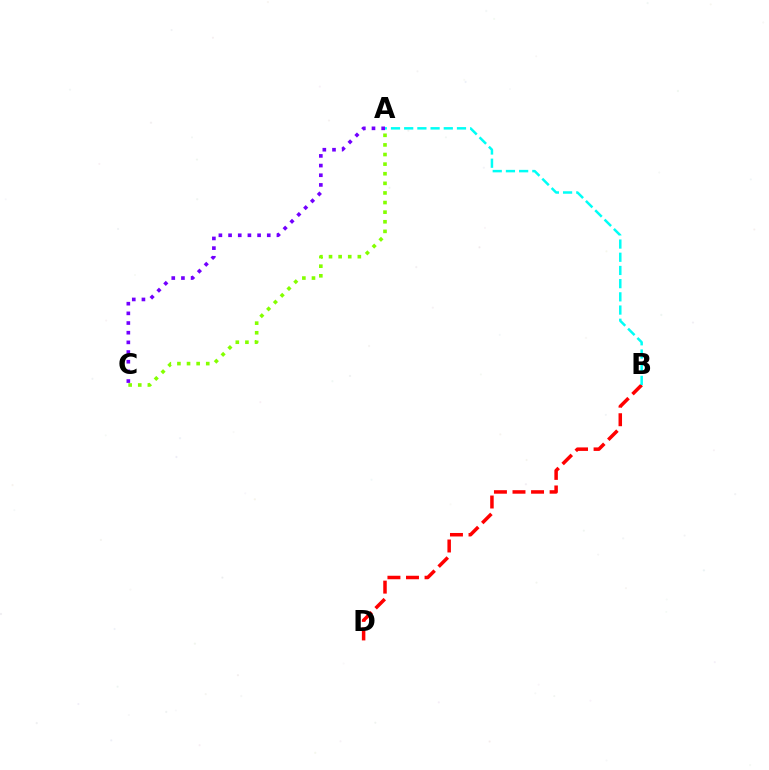{('A', 'C'): [{'color': '#7200ff', 'line_style': 'dotted', 'thickness': 2.63}, {'color': '#84ff00', 'line_style': 'dotted', 'thickness': 2.61}], ('B', 'D'): [{'color': '#ff0000', 'line_style': 'dashed', 'thickness': 2.52}], ('A', 'B'): [{'color': '#00fff6', 'line_style': 'dashed', 'thickness': 1.79}]}